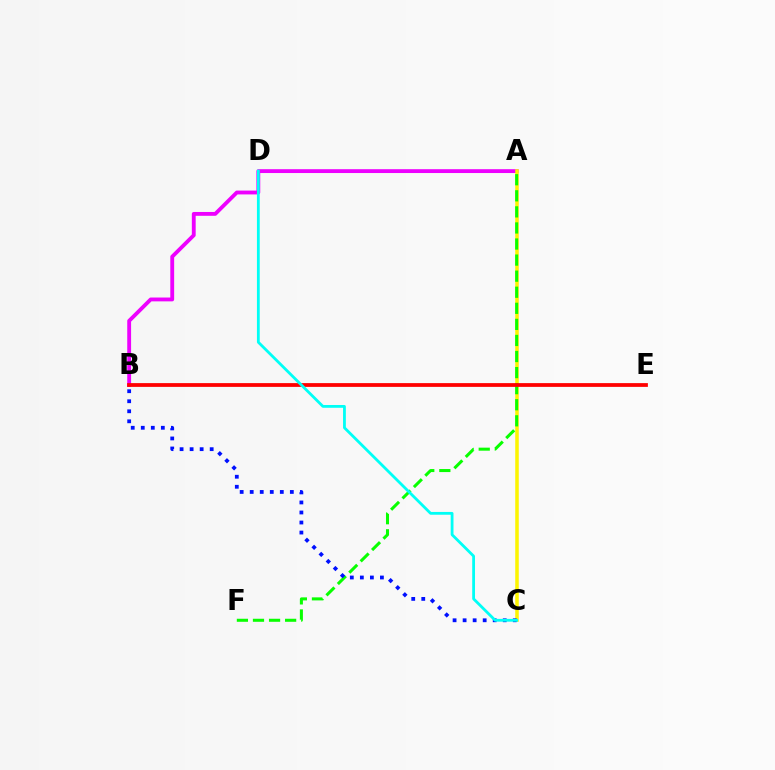{('A', 'B'): [{'color': '#ee00ff', 'line_style': 'solid', 'thickness': 2.77}], ('A', 'C'): [{'color': '#fcf500', 'line_style': 'solid', 'thickness': 2.54}], ('A', 'F'): [{'color': '#08ff00', 'line_style': 'dashed', 'thickness': 2.18}], ('B', 'E'): [{'color': '#ff0000', 'line_style': 'solid', 'thickness': 2.71}], ('B', 'C'): [{'color': '#0010ff', 'line_style': 'dotted', 'thickness': 2.73}], ('C', 'D'): [{'color': '#00fff6', 'line_style': 'solid', 'thickness': 2.01}]}